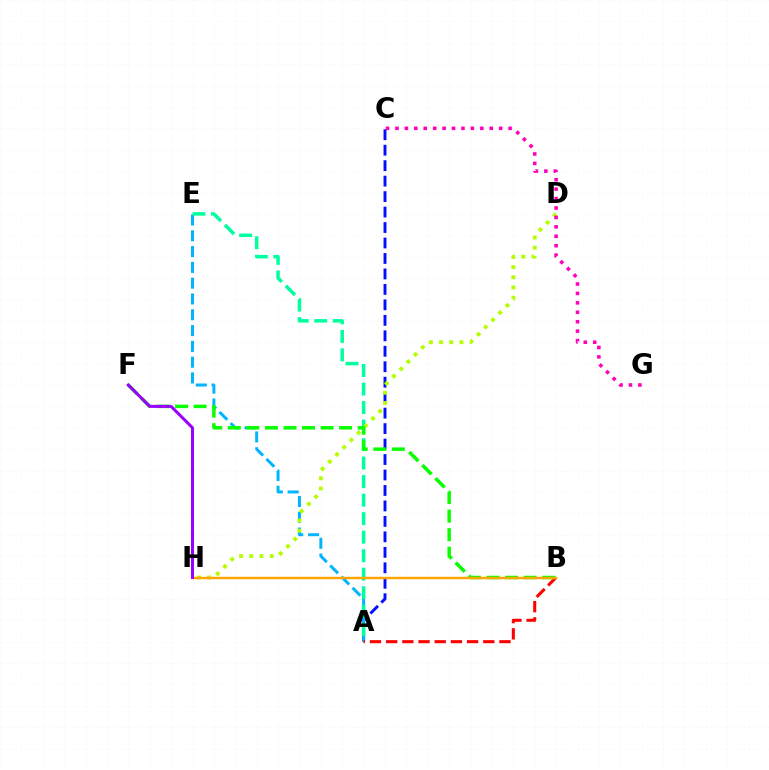{('A', 'C'): [{'color': '#0010ff', 'line_style': 'dashed', 'thickness': 2.1}], ('A', 'E'): [{'color': '#00b5ff', 'line_style': 'dashed', 'thickness': 2.15}, {'color': '#00ff9d', 'line_style': 'dashed', 'thickness': 2.52}], ('A', 'B'): [{'color': '#ff0000', 'line_style': 'dashed', 'thickness': 2.2}], ('D', 'H'): [{'color': '#b3ff00', 'line_style': 'dotted', 'thickness': 2.77}], ('C', 'G'): [{'color': '#ff00bd', 'line_style': 'dotted', 'thickness': 2.56}], ('B', 'F'): [{'color': '#08ff00', 'line_style': 'dashed', 'thickness': 2.52}], ('B', 'H'): [{'color': '#ffa500', 'line_style': 'solid', 'thickness': 1.74}], ('F', 'H'): [{'color': '#9b00ff', 'line_style': 'solid', 'thickness': 2.18}]}